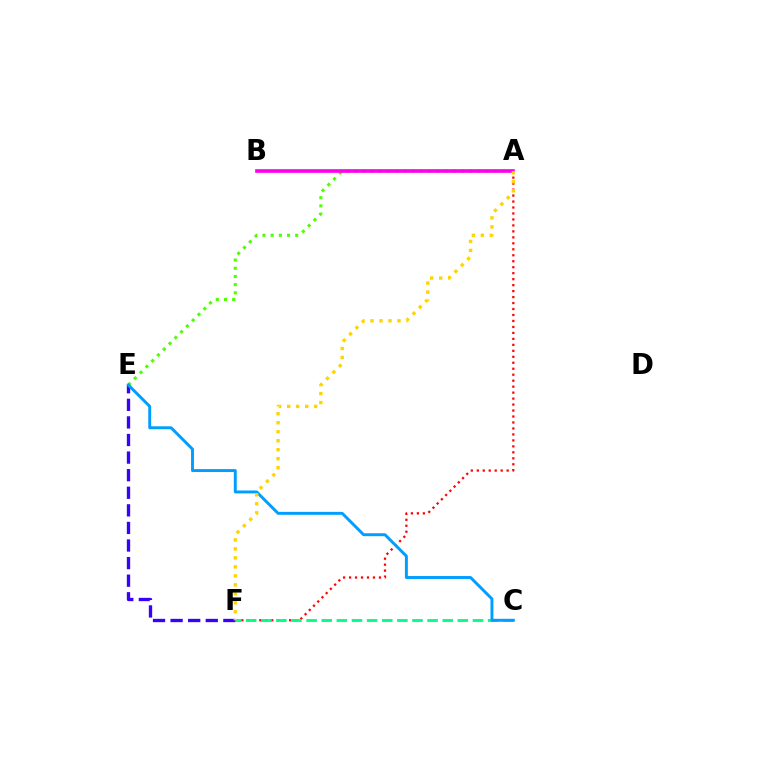{('A', 'F'): [{'color': '#ff0000', 'line_style': 'dotted', 'thickness': 1.62}, {'color': '#ffd500', 'line_style': 'dotted', 'thickness': 2.44}], ('E', 'F'): [{'color': '#3700ff', 'line_style': 'dashed', 'thickness': 2.39}], ('A', 'E'): [{'color': '#4fff00', 'line_style': 'dotted', 'thickness': 2.23}], ('C', 'F'): [{'color': '#00ff86', 'line_style': 'dashed', 'thickness': 2.05}], ('C', 'E'): [{'color': '#009eff', 'line_style': 'solid', 'thickness': 2.11}], ('A', 'B'): [{'color': '#ff00ed', 'line_style': 'solid', 'thickness': 2.63}]}